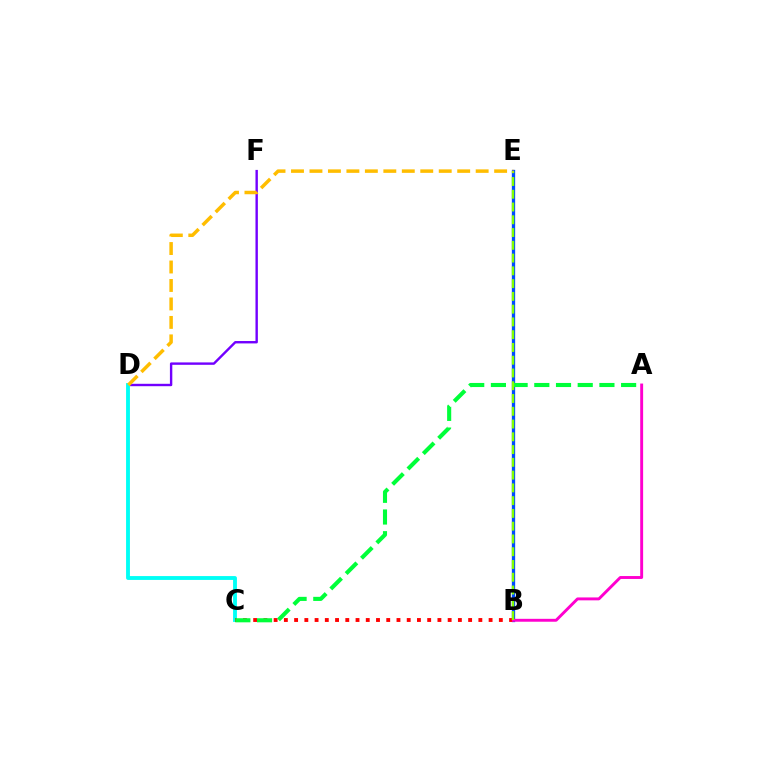{('B', 'E'): [{'color': '#004bff', 'line_style': 'solid', 'thickness': 2.38}, {'color': '#84ff00', 'line_style': 'dashed', 'thickness': 1.73}], ('D', 'F'): [{'color': '#7200ff', 'line_style': 'solid', 'thickness': 1.73}], ('C', 'D'): [{'color': '#00fff6', 'line_style': 'solid', 'thickness': 2.77}], ('B', 'C'): [{'color': '#ff0000', 'line_style': 'dotted', 'thickness': 2.78}], ('A', 'C'): [{'color': '#00ff39', 'line_style': 'dashed', 'thickness': 2.95}], ('A', 'B'): [{'color': '#ff00cf', 'line_style': 'solid', 'thickness': 2.09}], ('D', 'E'): [{'color': '#ffbd00', 'line_style': 'dashed', 'thickness': 2.51}]}